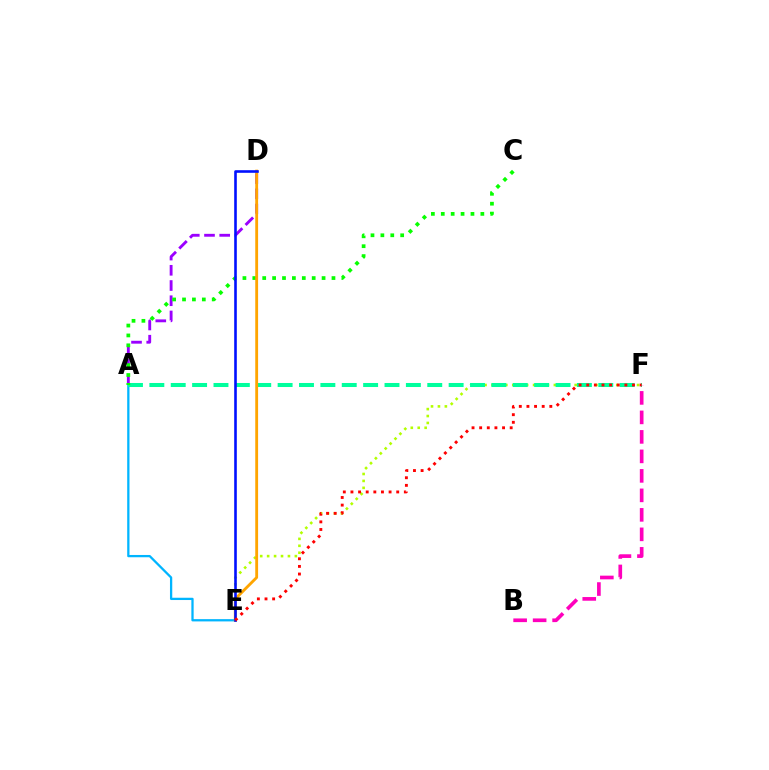{('E', 'F'): [{'color': '#b3ff00', 'line_style': 'dotted', 'thickness': 1.88}, {'color': '#ff0000', 'line_style': 'dotted', 'thickness': 2.07}], ('A', 'E'): [{'color': '#00b5ff', 'line_style': 'solid', 'thickness': 1.64}], ('A', 'D'): [{'color': '#9b00ff', 'line_style': 'dashed', 'thickness': 2.07}], ('A', 'F'): [{'color': '#00ff9d', 'line_style': 'dashed', 'thickness': 2.9}], ('A', 'C'): [{'color': '#08ff00', 'line_style': 'dotted', 'thickness': 2.69}], ('B', 'F'): [{'color': '#ff00bd', 'line_style': 'dashed', 'thickness': 2.65}], ('D', 'E'): [{'color': '#ffa500', 'line_style': 'solid', 'thickness': 2.05}, {'color': '#0010ff', 'line_style': 'solid', 'thickness': 1.88}]}